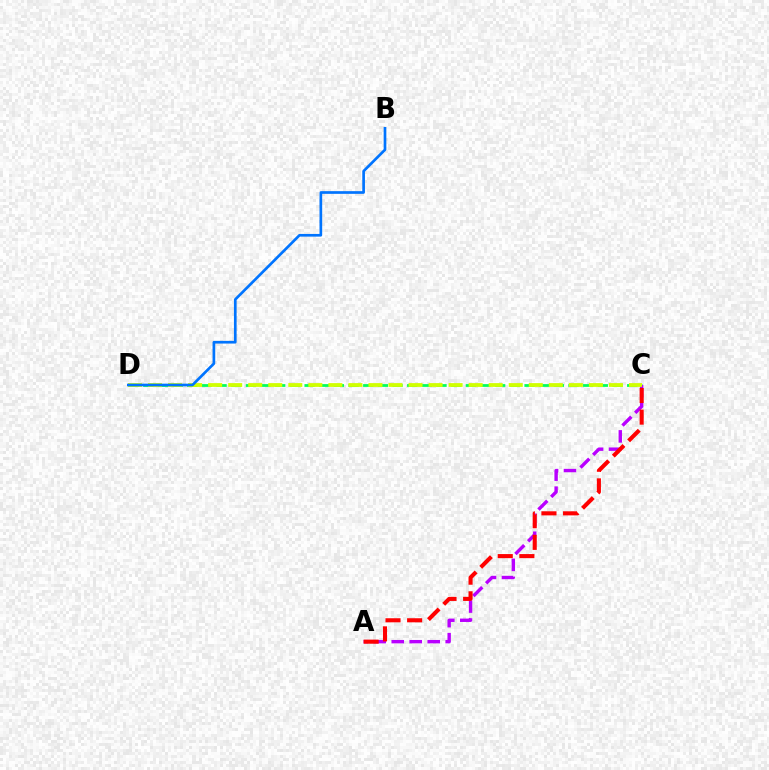{('C', 'D'): [{'color': '#00ff5c', 'line_style': 'dashed', 'thickness': 1.99}, {'color': '#d1ff00', 'line_style': 'dashed', 'thickness': 2.72}], ('A', 'C'): [{'color': '#b900ff', 'line_style': 'dashed', 'thickness': 2.44}, {'color': '#ff0000', 'line_style': 'dashed', 'thickness': 2.94}], ('B', 'D'): [{'color': '#0074ff', 'line_style': 'solid', 'thickness': 1.93}]}